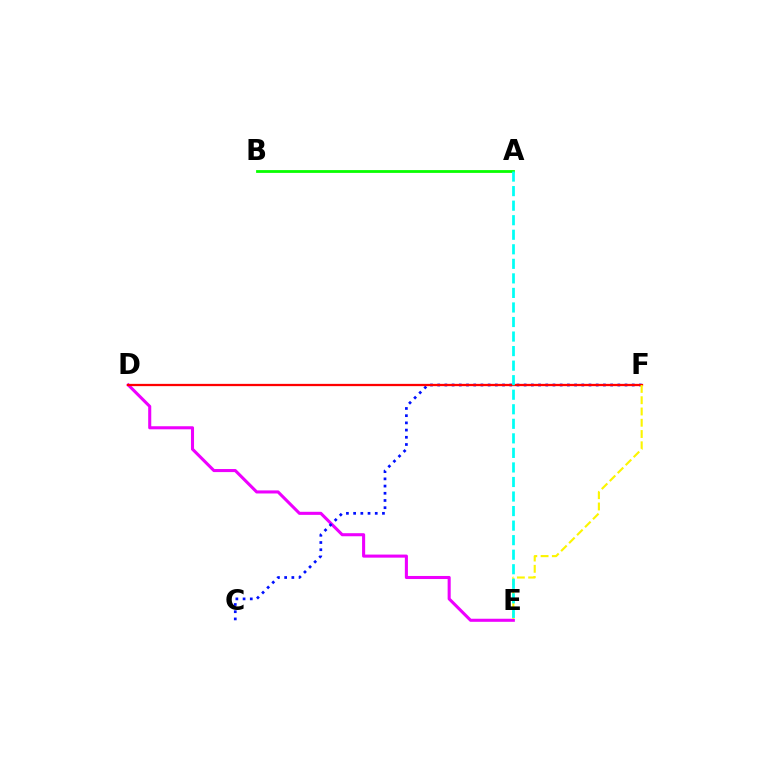{('D', 'E'): [{'color': '#ee00ff', 'line_style': 'solid', 'thickness': 2.21}], ('A', 'B'): [{'color': '#08ff00', 'line_style': 'solid', 'thickness': 2.01}], ('C', 'F'): [{'color': '#0010ff', 'line_style': 'dotted', 'thickness': 1.96}], ('D', 'F'): [{'color': '#ff0000', 'line_style': 'solid', 'thickness': 1.63}], ('E', 'F'): [{'color': '#fcf500', 'line_style': 'dashed', 'thickness': 1.53}], ('A', 'E'): [{'color': '#00fff6', 'line_style': 'dashed', 'thickness': 1.98}]}